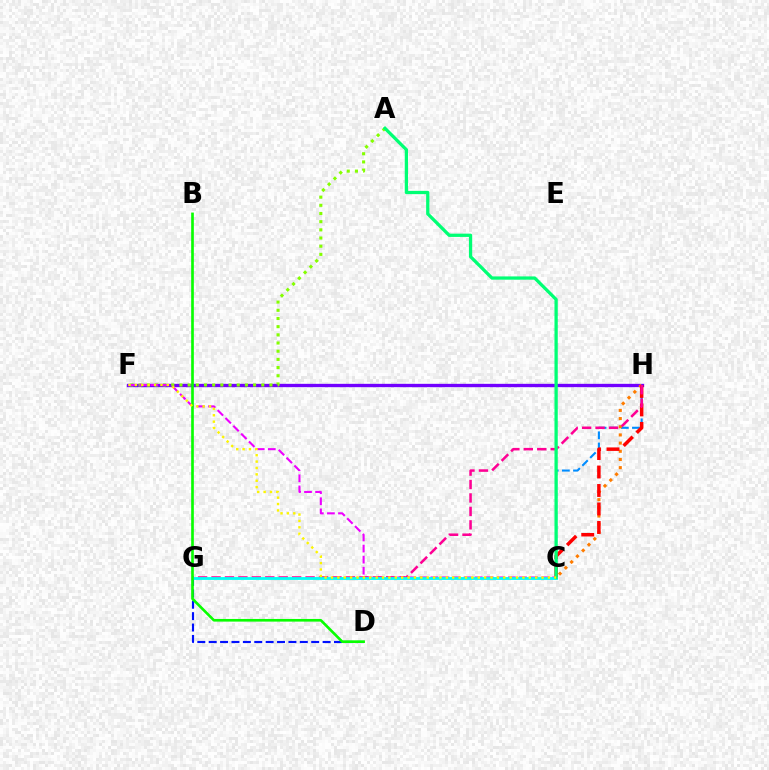{('F', 'H'): [{'color': '#7200ff', 'line_style': 'solid', 'thickness': 2.4}], ('C', 'H'): [{'color': '#008cff', 'line_style': 'dashed', 'thickness': 1.51}, {'color': '#ff7c00', 'line_style': 'dotted', 'thickness': 2.22}, {'color': '#ff0000', 'line_style': 'dashed', 'thickness': 2.51}], ('A', 'F'): [{'color': '#84ff00', 'line_style': 'dotted', 'thickness': 2.22}], ('C', 'F'): [{'color': '#ee00ff', 'line_style': 'dashed', 'thickness': 1.5}, {'color': '#fcf500', 'line_style': 'dotted', 'thickness': 1.73}], ('D', 'G'): [{'color': '#0010ff', 'line_style': 'dashed', 'thickness': 1.55}], ('G', 'H'): [{'color': '#ff0094', 'line_style': 'dashed', 'thickness': 1.82}], ('C', 'G'): [{'color': '#00fff6', 'line_style': 'solid', 'thickness': 2.03}], ('B', 'D'): [{'color': '#08ff00', 'line_style': 'solid', 'thickness': 1.91}], ('A', 'C'): [{'color': '#00ff74', 'line_style': 'solid', 'thickness': 2.36}]}